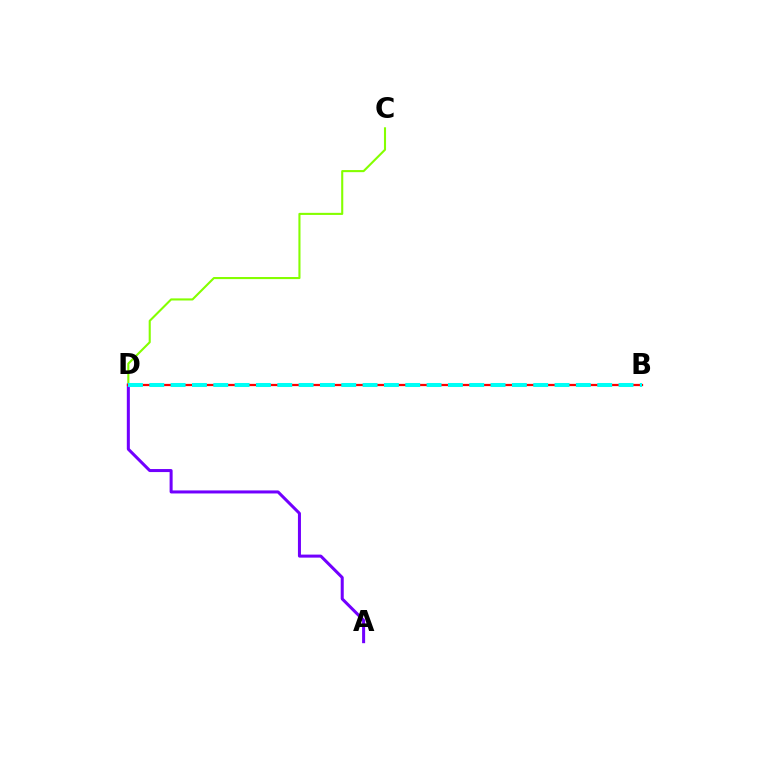{('C', 'D'): [{'color': '#84ff00', 'line_style': 'solid', 'thickness': 1.51}], ('A', 'D'): [{'color': '#7200ff', 'line_style': 'solid', 'thickness': 2.18}], ('B', 'D'): [{'color': '#ff0000', 'line_style': 'solid', 'thickness': 1.62}, {'color': '#00fff6', 'line_style': 'dashed', 'thickness': 2.9}]}